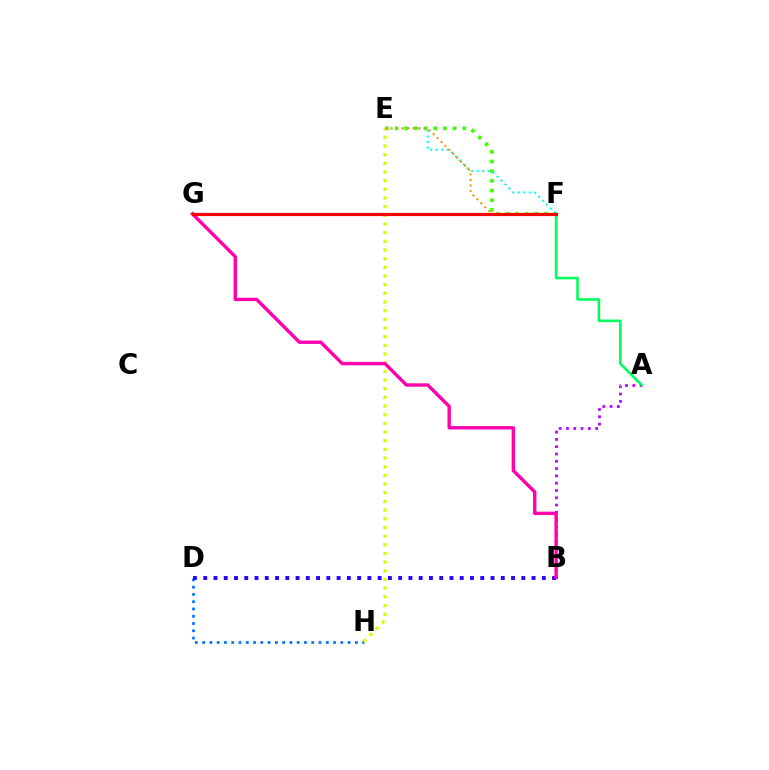{('E', 'F'): [{'color': '#3dff00', 'line_style': 'dotted', 'thickness': 2.63}, {'color': '#00fff6', 'line_style': 'dotted', 'thickness': 1.51}, {'color': '#ff9400', 'line_style': 'dotted', 'thickness': 1.51}], ('D', 'H'): [{'color': '#0074ff', 'line_style': 'dotted', 'thickness': 1.98}], ('A', 'B'): [{'color': '#b900ff', 'line_style': 'dotted', 'thickness': 1.98}], ('A', 'F'): [{'color': '#00ff5c', 'line_style': 'solid', 'thickness': 1.86}], ('E', 'H'): [{'color': '#d1ff00', 'line_style': 'dotted', 'thickness': 2.36}], ('B', 'D'): [{'color': '#2500ff', 'line_style': 'dotted', 'thickness': 2.79}], ('B', 'G'): [{'color': '#ff00ac', 'line_style': 'solid', 'thickness': 2.43}], ('F', 'G'): [{'color': '#ff0000', 'line_style': 'solid', 'thickness': 2.29}]}